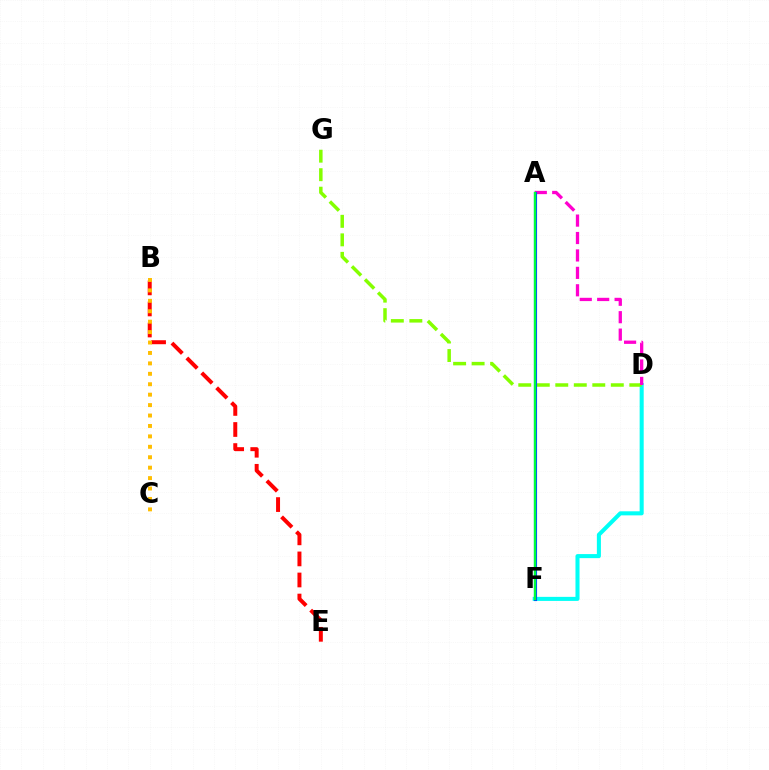{('D', 'F'): [{'color': '#00fff6', 'line_style': 'solid', 'thickness': 2.92}], ('B', 'E'): [{'color': '#ff0000', 'line_style': 'dashed', 'thickness': 2.86}], ('D', 'G'): [{'color': '#84ff00', 'line_style': 'dashed', 'thickness': 2.51}], ('A', 'D'): [{'color': '#ff00cf', 'line_style': 'dashed', 'thickness': 2.37}], ('A', 'F'): [{'color': '#7200ff', 'line_style': 'solid', 'thickness': 1.81}, {'color': '#004bff', 'line_style': 'solid', 'thickness': 2.26}, {'color': '#00ff39', 'line_style': 'solid', 'thickness': 1.68}], ('B', 'C'): [{'color': '#ffbd00', 'line_style': 'dotted', 'thickness': 2.83}]}